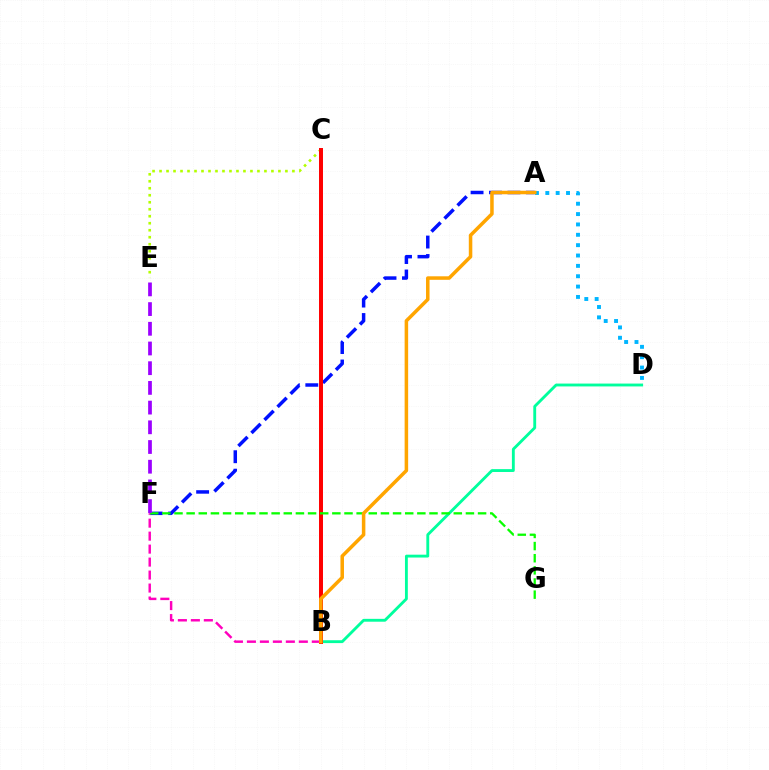{('C', 'E'): [{'color': '#b3ff00', 'line_style': 'dotted', 'thickness': 1.9}], ('A', 'F'): [{'color': '#0010ff', 'line_style': 'dashed', 'thickness': 2.51}], ('B', 'D'): [{'color': '#00ff9d', 'line_style': 'solid', 'thickness': 2.06}], ('B', 'F'): [{'color': '#ff00bd', 'line_style': 'dashed', 'thickness': 1.76}], ('A', 'D'): [{'color': '#00b5ff', 'line_style': 'dotted', 'thickness': 2.81}], ('B', 'C'): [{'color': '#ff0000', 'line_style': 'solid', 'thickness': 2.87}], ('F', 'G'): [{'color': '#08ff00', 'line_style': 'dashed', 'thickness': 1.65}], ('A', 'B'): [{'color': '#ffa500', 'line_style': 'solid', 'thickness': 2.53}], ('E', 'F'): [{'color': '#9b00ff', 'line_style': 'dashed', 'thickness': 2.68}]}